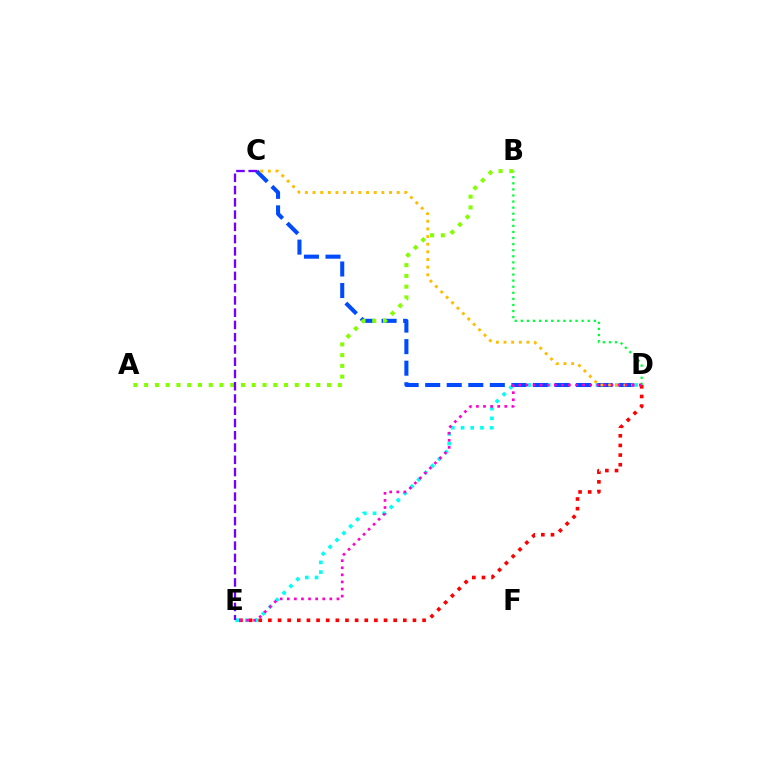{('D', 'E'): [{'color': '#00fff6', 'line_style': 'dotted', 'thickness': 2.64}, {'color': '#ff0000', 'line_style': 'dotted', 'thickness': 2.62}, {'color': '#ff00cf', 'line_style': 'dotted', 'thickness': 1.93}], ('B', 'D'): [{'color': '#00ff39', 'line_style': 'dotted', 'thickness': 1.65}], ('C', 'D'): [{'color': '#004bff', 'line_style': 'dashed', 'thickness': 2.93}, {'color': '#ffbd00', 'line_style': 'dotted', 'thickness': 2.08}], ('A', 'B'): [{'color': '#84ff00', 'line_style': 'dotted', 'thickness': 2.92}], ('C', 'E'): [{'color': '#7200ff', 'line_style': 'dashed', 'thickness': 1.67}]}